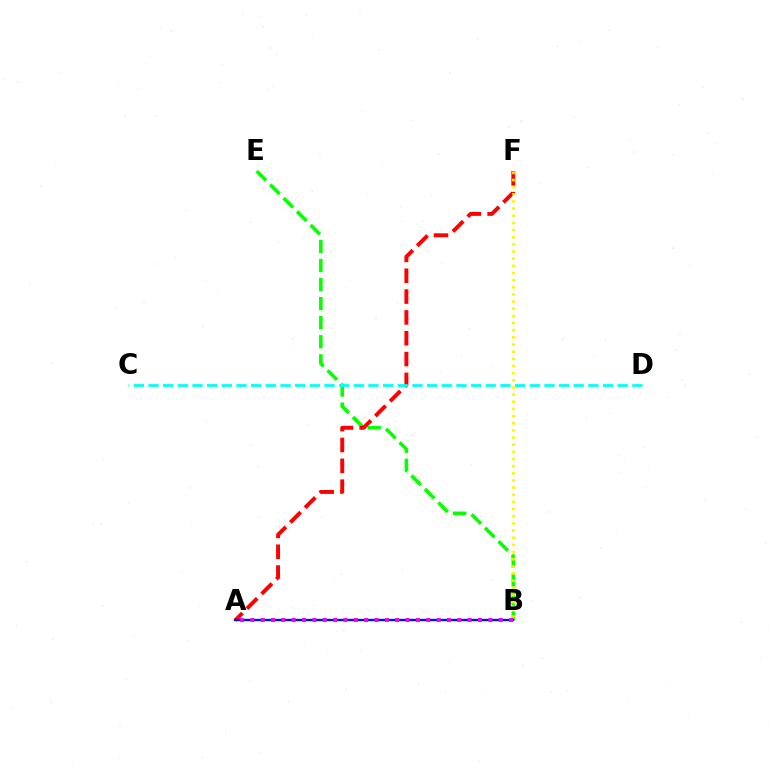{('B', 'E'): [{'color': '#08ff00', 'line_style': 'dashed', 'thickness': 2.59}], ('A', 'F'): [{'color': '#ff0000', 'line_style': 'dashed', 'thickness': 2.83}], ('B', 'F'): [{'color': '#fcf500', 'line_style': 'dotted', 'thickness': 1.94}], ('A', 'B'): [{'color': '#0010ff', 'line_style': 'solid', 'thickness': 1.68}, {'color': '#ee00ff', 'line_style': 'dotted', 'thickness': 2.81}], ('C', 'D'): [{'color': '#00fff6', 'line_style': 'dashed', 'thickness': 1.99}]}